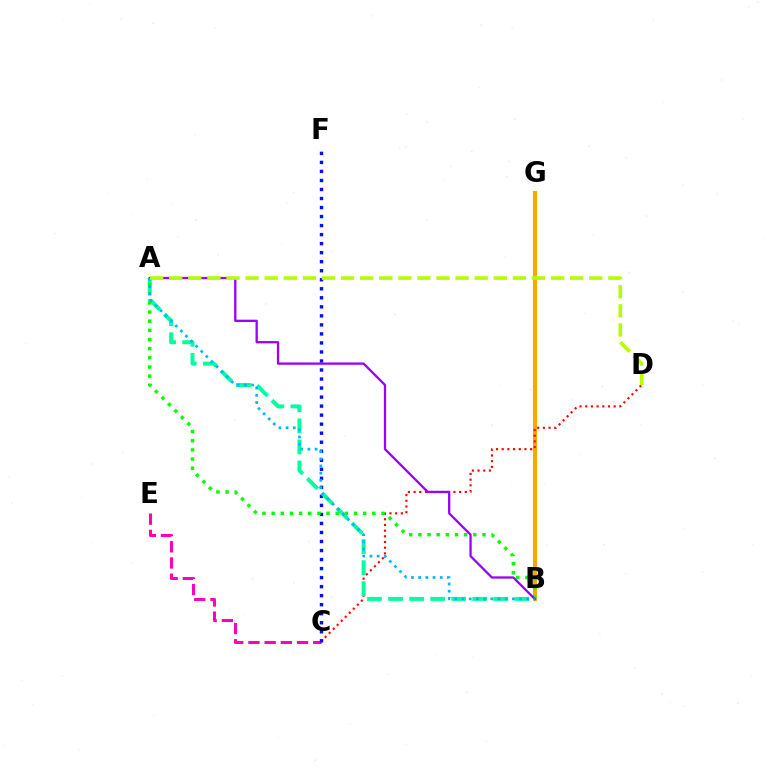{('C', 'E'): [{'color': '#ff00bd', 'line_style': 'dashed', 'thickness': 2.2}], ('B', 'G'): [{'color': '#ffa500', 'line_style': 'solid', 'thickness': 2.97}], ('C', 'D'): [{'color': '#ff0000', 'line_style': 'dotted', 'thickness': 1.55}], ('C', 'F'): [{'color': '#0010ff', 'line_style': 'dotted', 'thickness': 2.45}], ('A', 'B'): [{'color': '#00ff9d', 'line_style': 'dashed', 'thickness': 2.86}, {'color': '#08ff00', 'line_style': 'dotted', 'thickness': 2.49}, {'color': '#9b00ff', 'line_style': 'solid', 'thickness': 1.65}, {'color': '#00b5ff', 'line_style': 'dotted', 'thickness': 1.96}], ('A', 'D'): [{'color': '#b3ff00', 'line_style': 'dashed', 'thickness': 2.59}]}